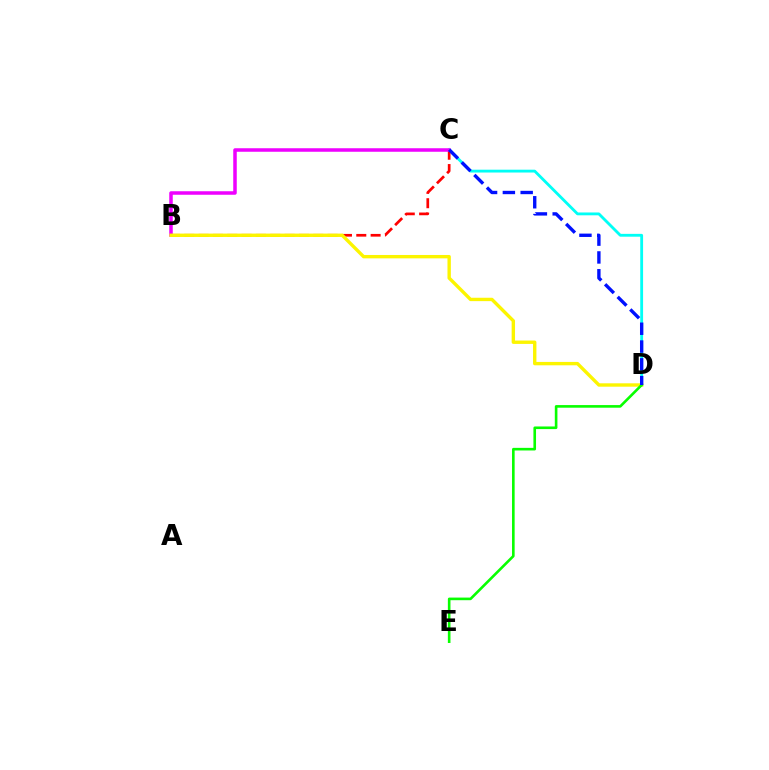{('C', 'D'): [{'color': '#00fff6', 'line_style': 'solid', 'thickness': 2.04}, {'color': '#0010ff', 'line_style': 'dashed', 'thickness': 2.42}], ('B', 'C'): [{'color': '#ff0000', 'line_style': 'dashed', 'thickness': 1.95}, {'color': '#ee00ff', 'line_style': 'solid', 'thickness': 2.53}], ('B', 'D'): [{'color': '#fcf500', 'line_style': 'solid', 'thickness': 2.43}], ('D', 'E'): [{'color': '#08ff00', 'line_style': 'solid', 'thickness': 1.88}]}